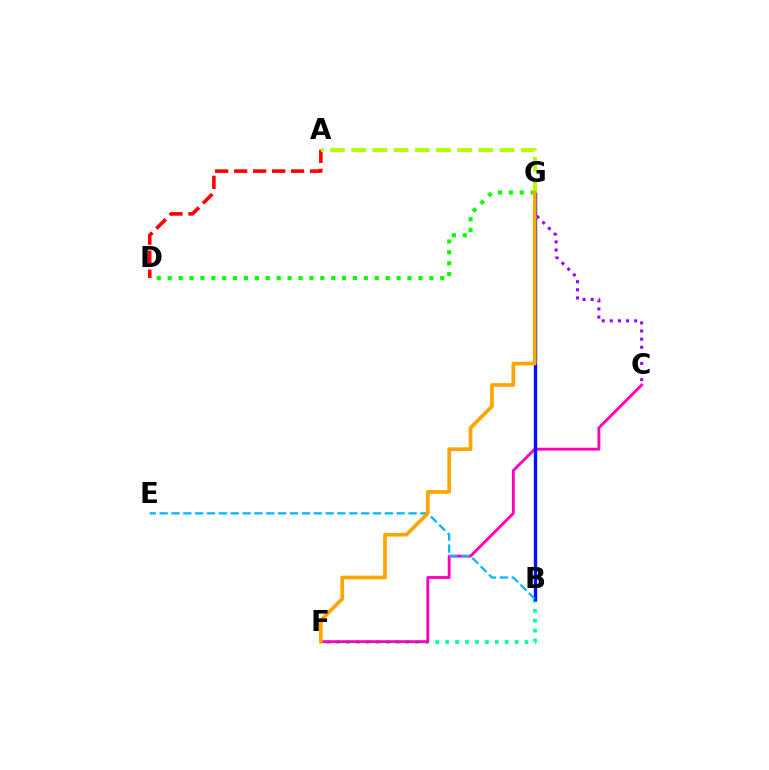{('B', 'F'): [{'color': '#00ff9d', 'line_style': 'dotted', 'thickness': 2.7}], ('D', 'G'): [{'color': '#08ff00', 'line_style': 'dotted', 'thickness': 2.96}], ('C', 'F'): [{'color': '#ff00bd', 'line_style': 'solid', 'thickness': 2.06}], ('B', 'G'): [{'color': '#0010ff', 'line_style': 'solid', 'thickness': 2.42}], ('C', 'G'): [{'color': '#9b00ff', 'line_style': 'dotted', 'thickness': 2.2}], ('A', 'D'): [{'color': '#ff0000', 'line_style': 'dashed', 'thickness': 2.58}], ('B', 'E'): [{'color': '#00b5ff', 'line_style': 'dashed', 'thickness': 1.61}], ('A', 'G'): [{'color': '#b3ff00', 'line_style': 'dashed', 'thickness': 2.88}], ('F', 'G'): [{'color': '#ffa500', 'line_style': 'solid', 'thickness': 2.67}]}